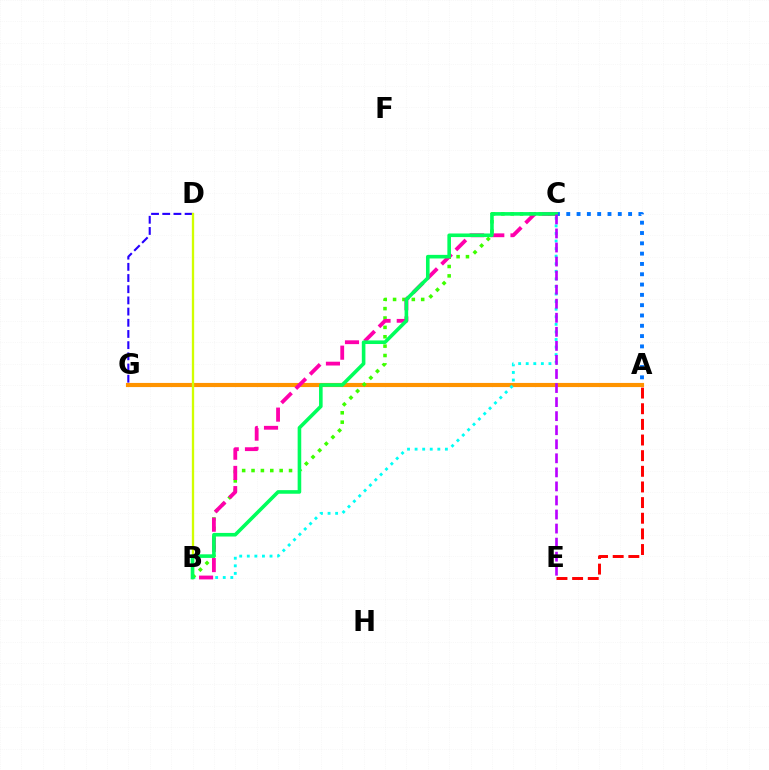{('A', 'G'): [{'color': '#ff9400', 'line_style': 'solid', 'thickness': 2.98}], ('A', 'C'): [{'color': '#0074ff', 'line_style': 'dotted', 'thickness': 2.8}], ('D', 'G'): [{'color': '#2500ff', 'line_style': 'dashed', 'thickness': 1.52}], ('B', 'C'): [{'color': '#00fff6', 'line_style': 'dotted', 'thickness': 2.06}, {'color': '#3dff00', 'line_style': 'dotted', 'thickness': 2.55}, {'color': '#ff00ac', 'line_style': 'dashed', 'thickness': 2.75}, {'color': '#00ff5c', 'line_style': 'solid', 'thickness': 2.59}], ('A', 'E'): [{'color': '#ff0000', 'line_style': 'dashed', 'thickness': 2.13}], ('B', 'D'): [{'color': '#d1ff00', 'line_style': 'solid', 'thickness': 1.67}], ('C', 'E'): [{'color': '#b900ff', 'line_style': 'dashed', 'thickness': 1.91}]}